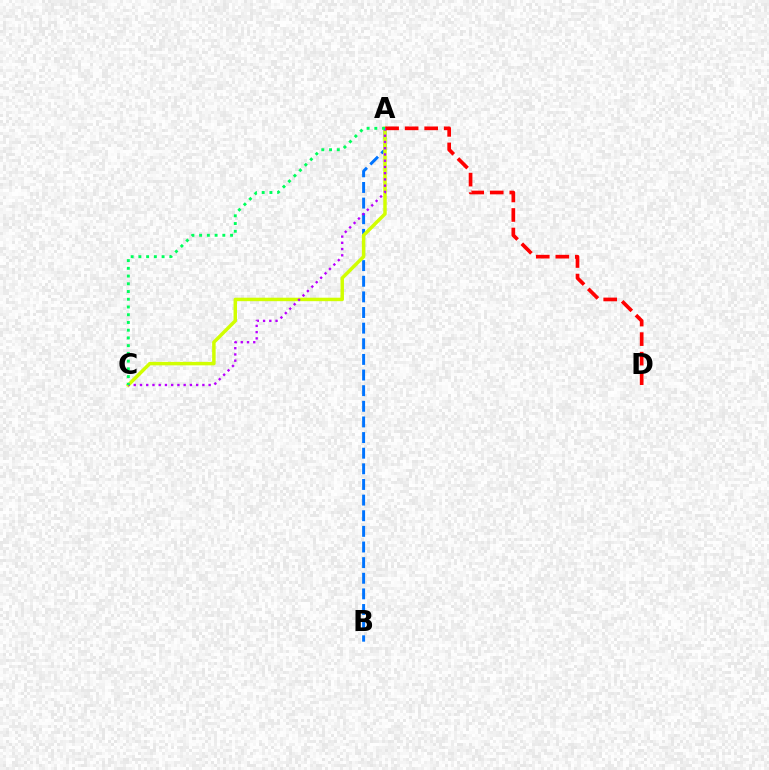{('A', 'B'): [{'color': '#0074ff', 'line_style': 'dashed', 'thickness': 2.12}], ('A', 'C'): [{'color': '#d1ff00', 'line_style': 'solid', 'thickness': 2.5}, {'color': '#b900ff', 'line_style': 'dotted', 'thickness': 1.7}, {'color': '#00ff5c', 'line_style': 'dotted', 'thickness': 2.1}], ('A', 'D'): [{'color': '#ff0000', 'line_style': 'dashed', 'thickness': 2.65}]}